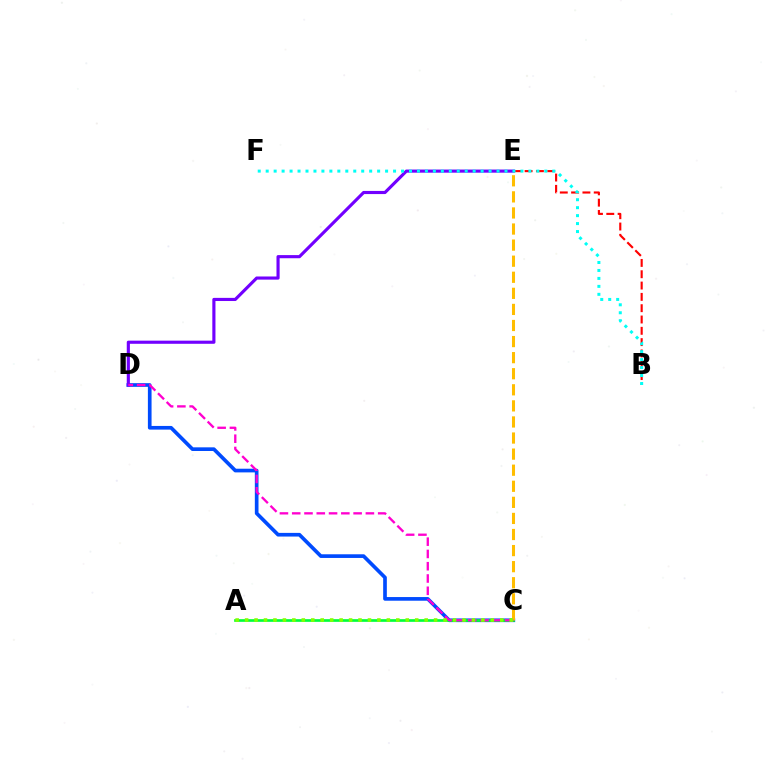{('C', 'D'): [{'color': '#004bff', 'line_style': 'solid', 'thickness': 2.64}, {'color': '#ff00cf', 'line_style': 'dashed', 'thickness': 1.67}], ('A', 'C'): [{'color': '#00ff39', 'line_style': 'solid', 'thickness': 1.93}, {'color': '#84ff00', 'line_style': 'dotted', 'thickness': 2.57}], ('D', 'E'): [{'color': '#7200ff', 'line_style': 'solid', 'thickness': 2.26}], ('B', 'E'): [{'color': '#ff0000', 'line_style': 'dashed', 'thickness': 1.54}], ('B', 'F'): [{'color': '#00fff6', 'line_style': 'dotted', 'thickness': 2.16}], ('C', 'E'): [{'color': '#ffbd00', 'line_style': 'dashed', 'thickness': 2.18}]}